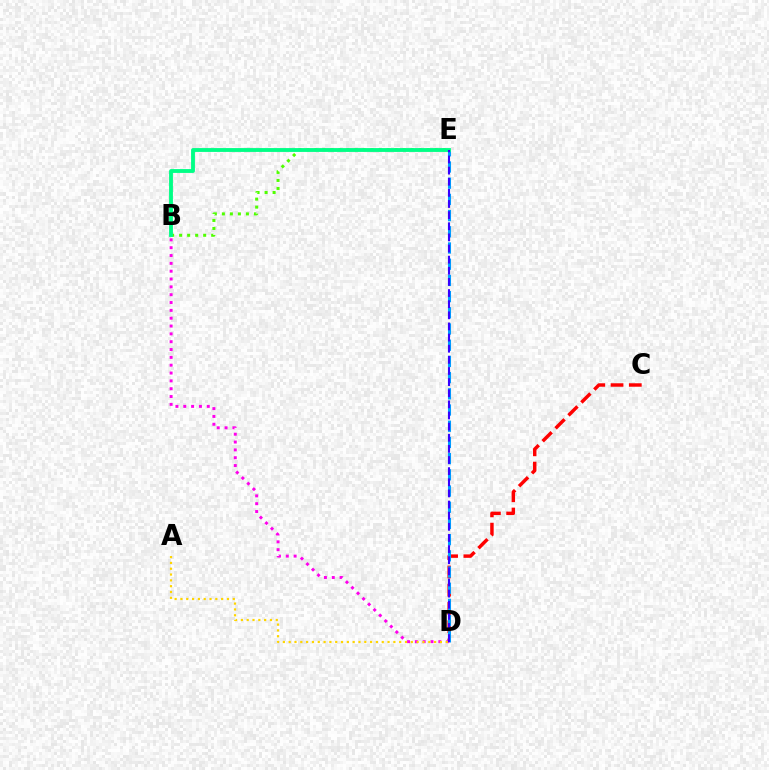{('B', 'E'): [{'color': '#4fff00', 'line_style': 'dotted', 'thickness': 2.18}, {'color': '#00ff86', 'line_style': 'solid', 'thickness': 2.77}], ('C', 'D'): [{'color': '#ff0000', 'line_style': 'dashed', 'thickness': 2.48}], ('D', 'E'): [{'color': '#009eff', 'line_style': 'dashed', 'thickness': 2.2}, {'color': '#3700ff', 'line_style': 'dashed', 'thickness': 1.51}], ('B', 'D'): [{'color': '#ff00ed', 'line_style': 'dotted', 'thickness': 2.13}], ('A', 'D'): [{'color': '#ffd500', 'line_style': 'dotted', 'thickness': 1.58}]}